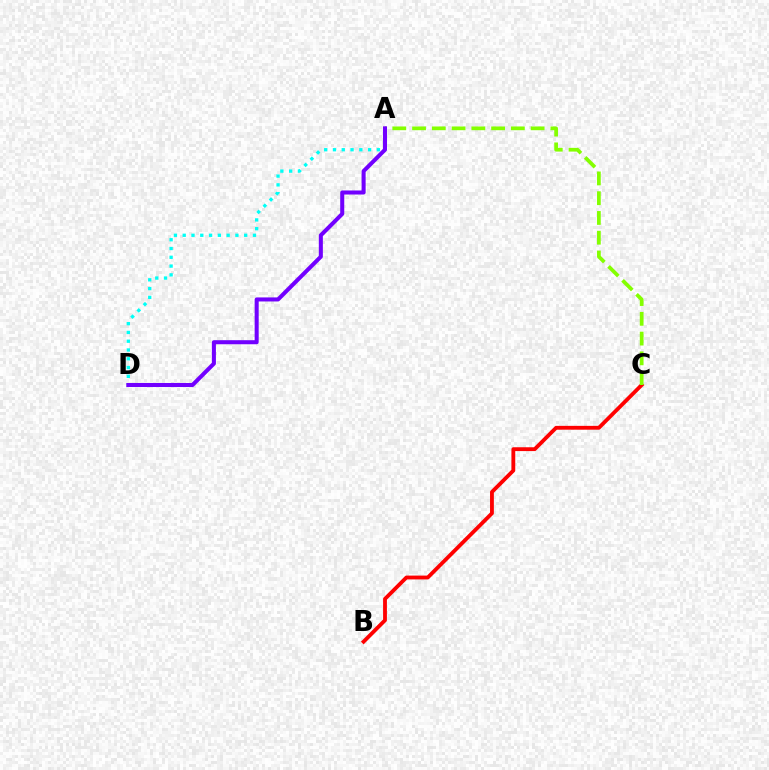{('B', 'C'): [{'color': '#ff0000', 'line_style': 'solid', 'thickness': 2.76}], ('A', 'D'): [{'color': '#00fff6', 'line_style': 'dotted', 'thickness': 2.39}, {'color': '#7200ff', 'line_style': 'solid', 'thickness': 2.91}], ('A', 'C'): [{'color': '#84ff00', 'line_style': 'dashed', 'thickness': 2.68}]}